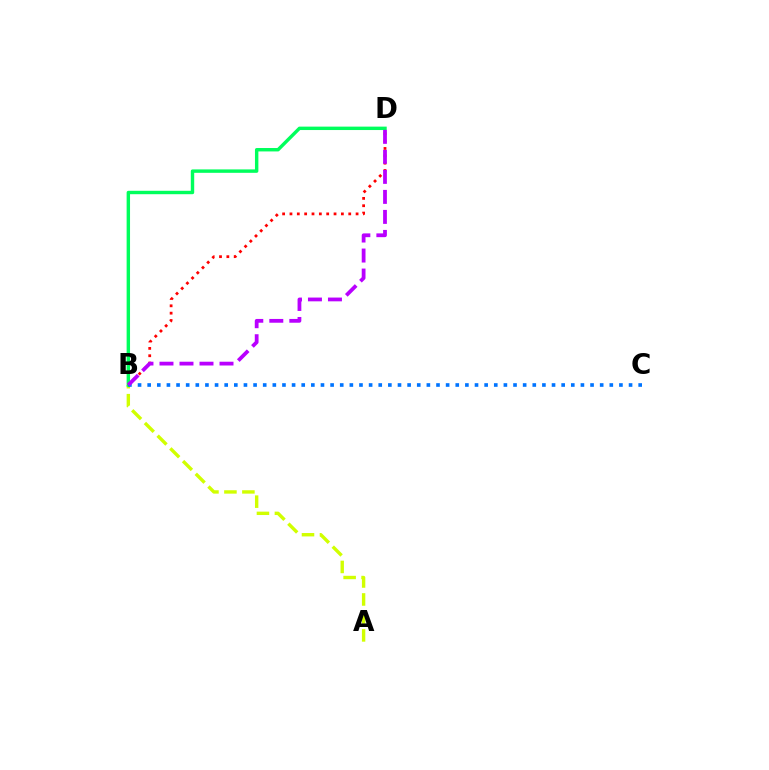{('A', 'B'): [{'color': '#d1ff00', 'line_style': 'dashed', 'thickness': 2.44}], ('B', 'D'): [{'color': '#00ff5c', 'line_style': 'solid', 'thickness': 2.46}, {'color': '#ff0000', 'line_style': 'dotted', 'thickness': 2.0}, {'color': '#b900ff', 'line_style': 'dashed', 'thickness': 2.72}], ('B', 'C'): [{'color': '#0074ff', 'line_style': 'dotted', 'thickness': 2.62}]}